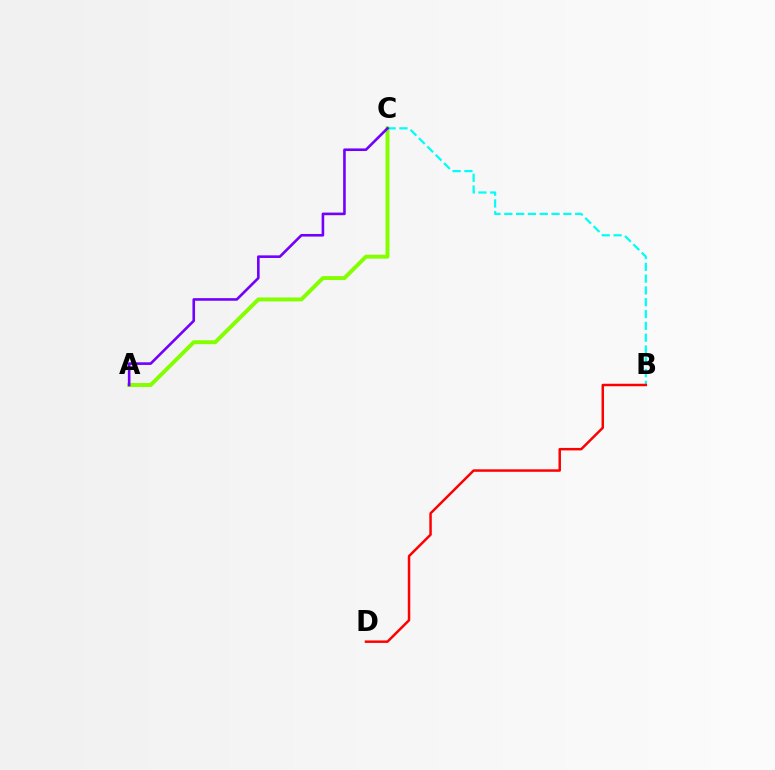{('A', 'C'): [{'color': '#84ff00', 'line_style': 'solid', 'thickness': 2.84}, {'color': '#7200ff', 'line_style': 'solid', 'thickness': 1.88}], ('B', 'C'): [{'color': '#00fff6', 'line_style': 'dashed', 'thickness': 1.6}], ('B', 'D'): [{'color': '#ff0000', 'line_style': 'solid', 'thickness': 1.78}]}